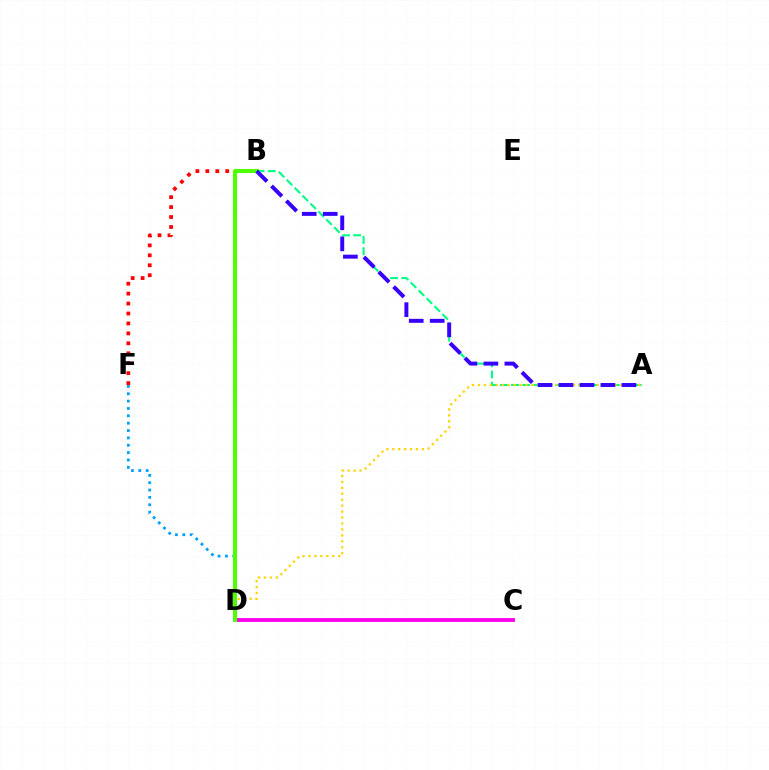{('D', 'F'): [{'color': '#009eff', 'line_style': 'dotted', 'thickness': 2.0}], ('A', 'B'): [{'color': '#00ff86', 'line_style': 'dashed', 'thickness': 1.52}, {'color': '#3700ff', 'line_style': 'dashed', 'thickness': 2.85}], ('A', 'D'): [{'color': '#ffd500', 'line_style': 'dotted', 'thickness': 1.61}], ('B', 'F'): [{'color': '#ff0000', 'line_style': 'dotted', 'thickness': 2.7}], ('C', 'D'): [{'color': '#ff00ed', 'line_style': 'solid', 'thickness': 2.77}], ('B', 'D'): [{'color': '#4fff00', 'line_style': 'solid', 'thickness': 2.92}]}